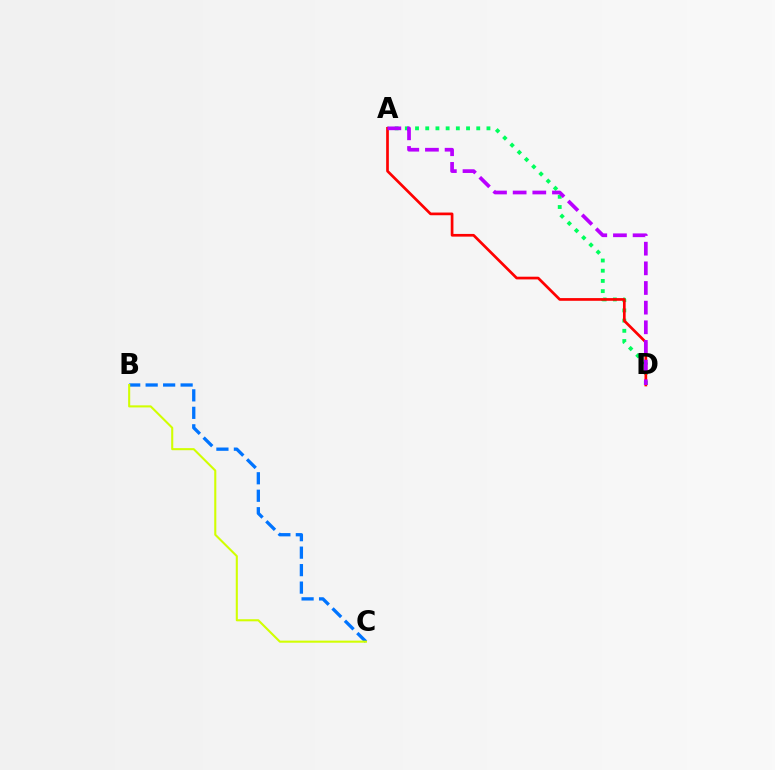{('A', 'D'): [{'color': '#00ff5c', 'line_style': 'dotted', 'thickness': 2.77}, {'color': '#ff0000', 'line_style': 'solid', 'thickness': 1.94}, {'color': '#b900ff', 'line_style': 'dashed', 'thickness': 2.67}], ('B', 'C'): [{'color': '#0074ff', 'line_style': 'dashed', 'thickness': 2.37}, {'color': '#d1ff00', 'line_style': 'solid', 'thickness': 1.5}]}